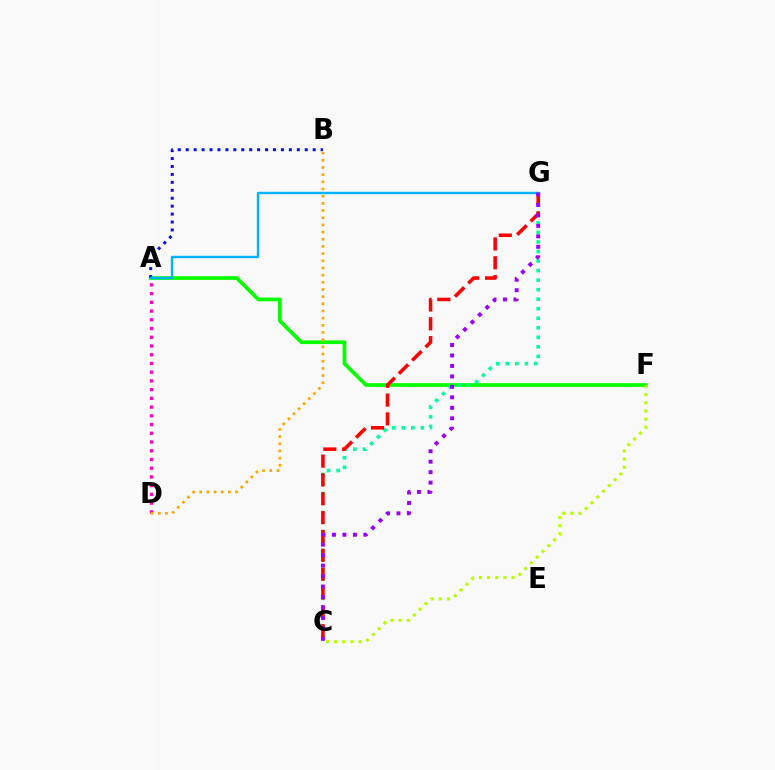{('A', 'F'): [{'color': '#08ff00', 'line_style': 'solid', 'thickness': 2.66}], ('C', 'G'): [{'color': '#00ff9d', 'line_style': 'dotted', 'thickness': 2.59}, {'color': '#ff0000', 'line_style': 'dashed', 'thickness': 2.56}, {'color': '#9b00ff', 'line_style': 'dotted', 'thickness': 2.84}], ('A', 'D'): [{'color': '#ff00bd', 'line_style': 'dotted', 'thickness': 2.37}], ('A', 'B'): [{'color': '#0010ff', 'line_style': 'dotted', 'thickness': 2.16}], ('A', 'G'): [{'color': '#00b5ff', 'line_style': 'solid', 'thickness': 1.74}], ('B', 'D'): [{'color': '#ffa500', 'line_style': 'dotted', 'thickness': 1.95}], ('C', 'F'): [{'color': '#b3ff00', 'line_style': 'dotted', 'thickness': 2.22}]}